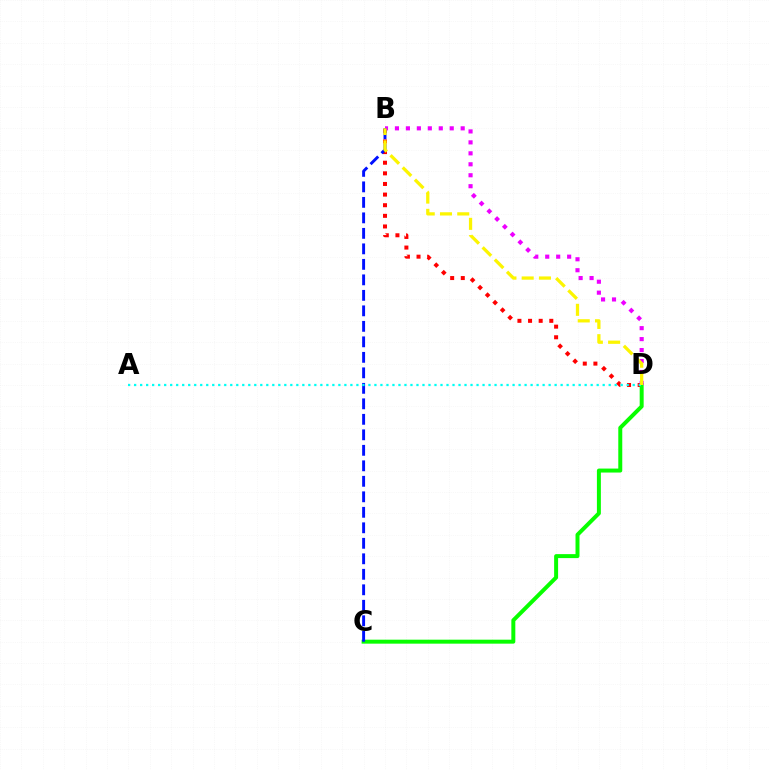{('B', 'D'): [{'color': '#ff0000', 'line_style': 'dotted', 'thickness': 2.89}, {'color': '#ee00ff', 'line_style': 'dotted', 'thickness': 2.98}, {'color': '#fcf500', 'line_style': 'dashed', 'thickness': 2.34}], ('C', 'D'): [{'color': '#08ff00', 'line_style': 'solid', 'thickness': 2.86}], ('B', 'C'): [{'color': '#0010ff', 'line_style': 'dashed', 'thickness': 2.11}], ('A', 'D'): [{'color': '#00fff6', 'line_style': 'dotted', 'thickness': 1.63}]}